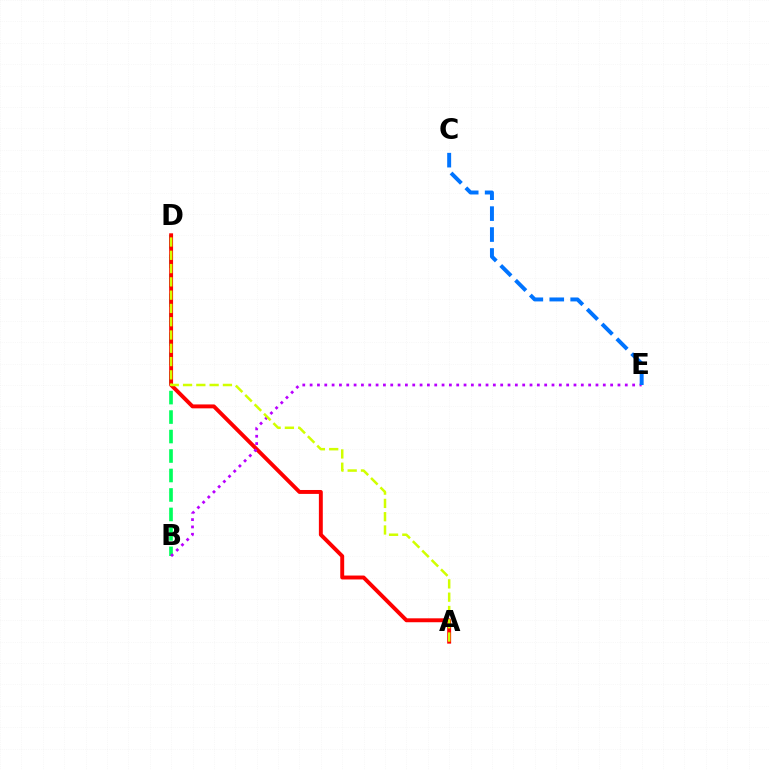{('B', 'D'): [{'color': '#00ff5c', 'line_style': 'dashed', 'thickness': 2.65}], ('A', 'D'): [{'color': '#ff0000', 'line_style': 'solid', 'thickness': 2.82}, {'color': '#d1ff00', 'line_style': 'dashed', 'thickness': 1.81}], ('B', 'E'): [{'color': '#b900ff', 'line_style': 'dotted', 'thickness': 1.99}], ('C', 'E'): [{'color': '#0074ff', 'line_style': 'dashed', 'thickness': 2.84}]}